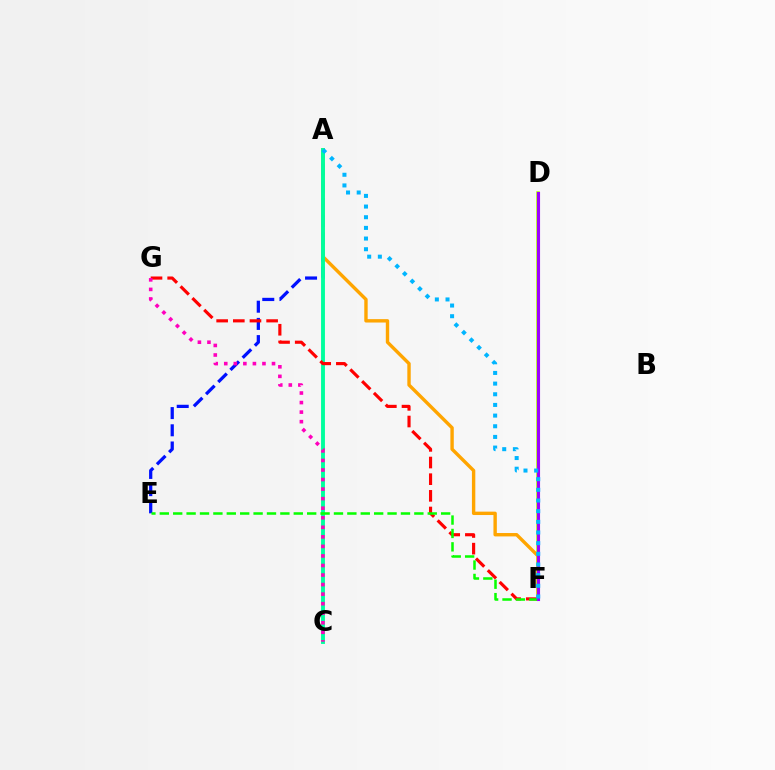{('D', 'F'): [{'color': '#b3ff00', 'line_style': 'solid', 'thickness': 2.55}, {'color': '#9b00ff', 'line_style': 'solid', 'thickness': 2.24}], ('A', 'E'): [{'color': '#0010ff', 'line_style': 'dashed', 'thickness': 2.34}], ('A', 'F'): [{'color': '#ffa500', 'line_style': 'solid', 'thickness': 2.44}, {'color': '#00b5ff', 'line_style': 'dotted', 'thickness': 2.9}], ('A', 'C'): [{'color': '#00ff9d', 'line_style': 'solid', 'thickness': 2.8}], ('F', 'G'): [{'color': '#ff0000', 'line_style': 'dashed', 'thickness': 2.26}], ('E', 'F'): [{'color': '#08ff00', 'line_style': 'dashed', 'thickness': 1.82}], ('C', 'G'): [{'color': '#ff00bd', 'line_style': 'dotted', 'thickness': 2.59}]}